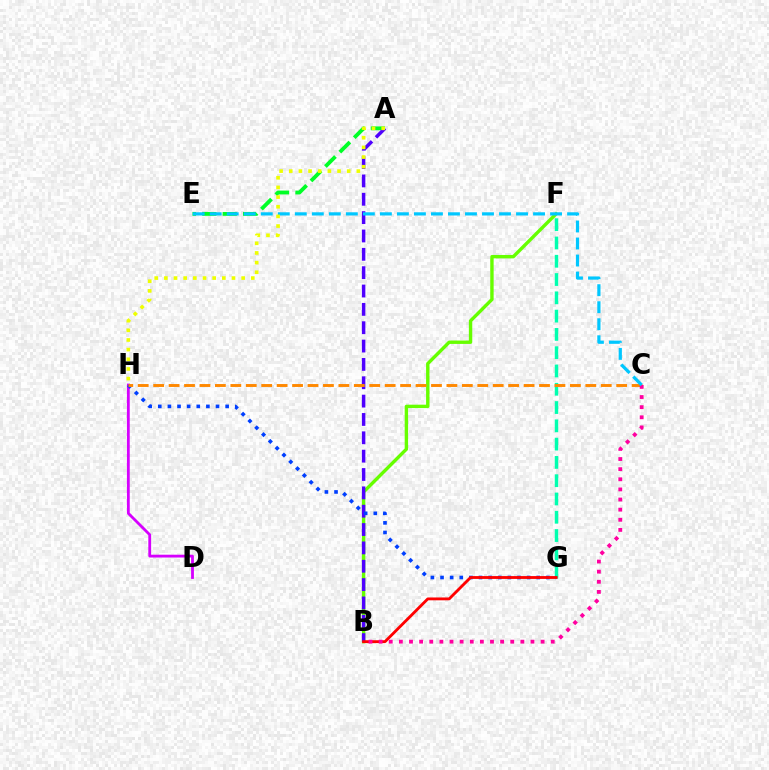{('D', 'H'): [{'color': '#d600ff', 'line_style': 'solid', 'thickness': 2.02}], ('F', 'G'): [{'color': '#00ffaf', 'line_style': 'dashed', 'thickness': 2.48}], ('A', 'E'): [{'color': '#00ff27', 'line_style': 'dashed', 'thickness': 2.77}], ('B', 'F'): [{'color': '#66ff00', 'line_style': 'solid', 'thickness': 2.44}], ('A', 'B'): [{'color': '#4f00ff', 'line_style': 'dashed', 'thickness': 2.49}], ('G', 'H'): [{'color': '#003fff', 'line_style': 'dotted', 'thickness': 2.61}], ('C', 'H'): [{'color': '#ff8800', 'line_style': 'dashed', 'thickness': 2.1}], ('B', 'G'): [{'color': '#ff0000', 'line_style': 'solid', 'thickness': 2.04}], ('B', 'C'): [{'color': '#ff00a0', 'line_style': 'dotted', 'thickness': 2.75}], ('C', 'E'): [{'color': '#00c7ff', 'line_style': 'dashed', 'thickness': 2.31}], ('A', 'H'): [{'color': '#eeff00', 'line_style': 'dotted', 'thickness': 2.62}]}